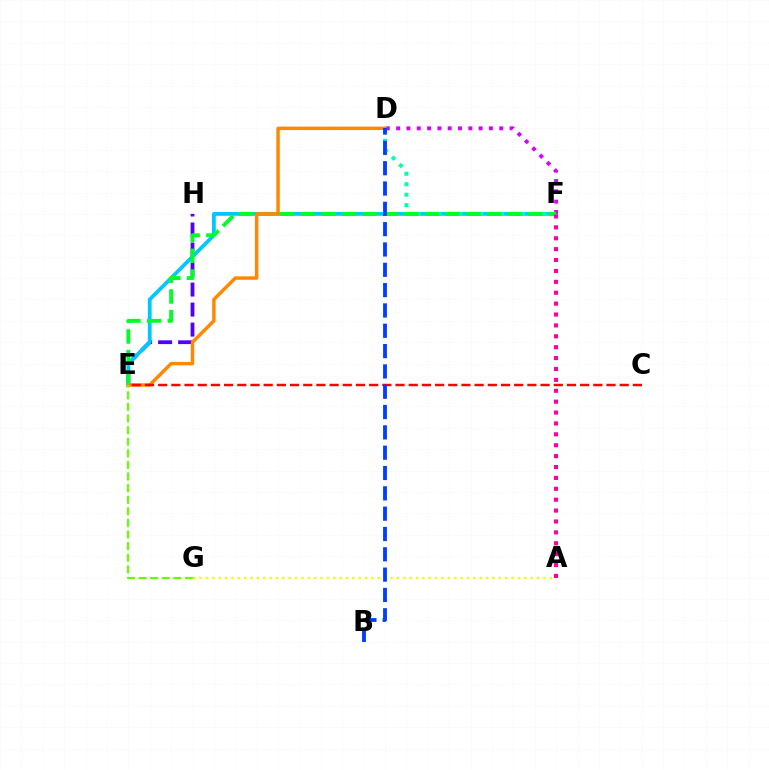{('E', 'H'): [{'color': '#4f00ff', 'line_style': 'dashed', 'thickness': 2.72}], ('E', 'F'): [{'color': '#00c7ff', 'line_style': 'solid', 'thickness': 2.73}, {'color': '#00ff27', 'line_style': 'dashed', 'thickness': 2.81}], ('D', 'F'): [{'color': '#d600ff', 'line_style': 'dotted', 'thickness': 2.8}, {'color': '#00ffaf', 'line_style': 'dotted', 'thickness': 2.84}], ('A', 'F'): [{'color': '#ff00a0', 'line_style': 'dotted', 'thickness': 2.96}], ('A', 'G'): [{'color': '#eeff00', 'line_style': 'dotted', 'thickness': 1.73}], ('D', 'E'): [{'color': '#ff8800', 'line_style': 'solid', 'thickness': 2.48}], ('C', 'E'): [{'color': '#ff0000', 'line_style': 'dashed', 'thickness': 1.79}], ('E', 'G'): [{'color': '#66ff00', 'line_style': 'dashed', 'thickness': 1.58}], ('B', 'D'): [{'color': '#003fff', 'line_style': 'dashed', 'thickness': 2.76}]}